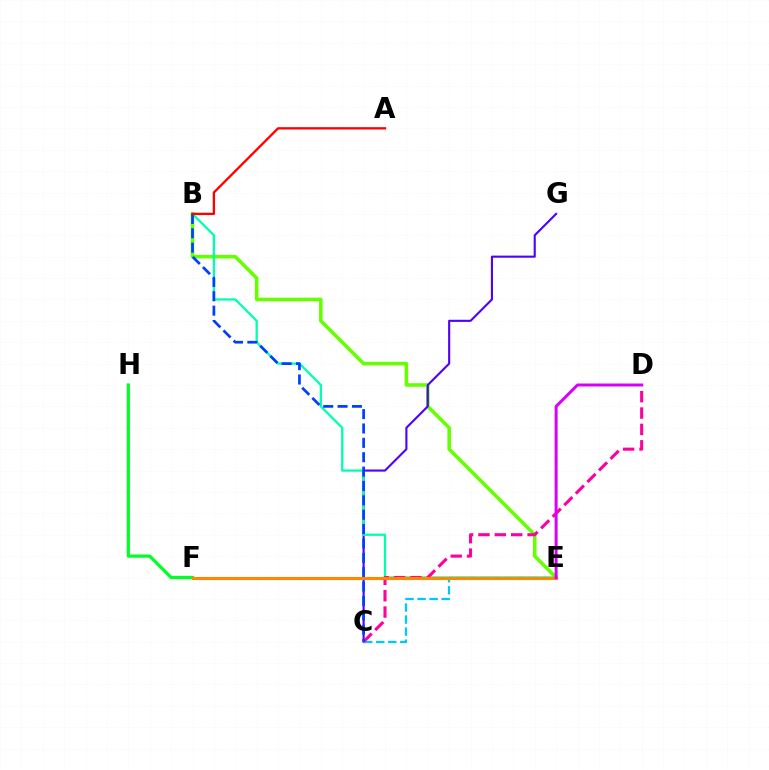{('B', 'E'): [{'color': '#66ff00', 'line_style': 'solid', 'thickness': 2.57}, {'color': '#00ffaf', 'line_style': 'solid', 'thickness': 1.64}], ('F', 'H'): [{'color': '#00ff27', 'line_style': 'solid', 'thickness': 2.33}], ('C', 'G'): [{'color': '#4f00ff', 'line_style': 'solid', 'thickness': 1.52}], ('E', 'F'): [{'color': '#eeff00', 'line_style': 'solid', 'thickness': 1.87}, {'color': '#ff8800', 'line_style': 'solid', 'thickness': 2.23}], ('C', 'E'): [{'color': '#00c7ff', 'line_style': 'dashed', 'thickness': 1.64}], ('C', 'D'): [{'color': '#ff00a0', 'line_style': 'dashed', 'thickness': 2.22}], ('B', 'C'): [{'color': '#003fff', 'line_style': 'dashed', 'thickness': 1.95}], ('A', 'B'): [{'color': '#ff0000', 'line_style': 'solid', 'thickness': 1.67}], ('D', 'E'): [{'color': '#d600ff', 'line_style': 'solid', 'thickness': 2.15}]}